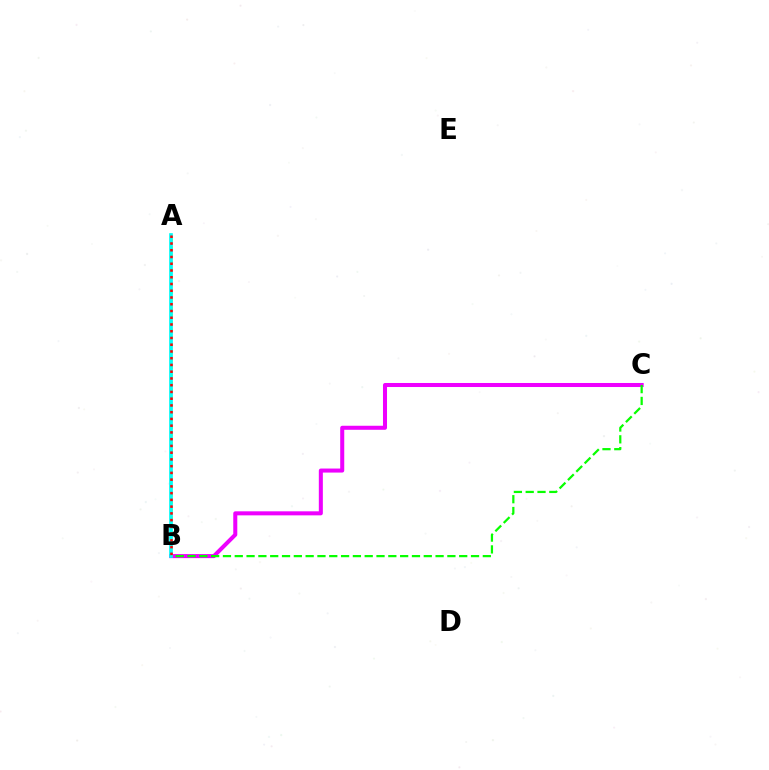{('B', 'C'): [{'color': '#ee00ff', 'line_style': 'solid', 'thickness': 2.9}, {'color': '#08ff00', 'line_style': 'dashed', 'thickness': 1.6}], ('A', 'B'): [{'color': '#0010ff', 'line_style': 'solid', 'thickness': 1.59}, {'color': '#fcf500', 'line_style': 'dotted', 'thickness': 2.04}, {'color': '#00fff6', 'line_style': 'solid', 'thickness': 2.64}, {'color': '#ff0000', 'line_style': 'dotted', 'thickness': 1.83}]}